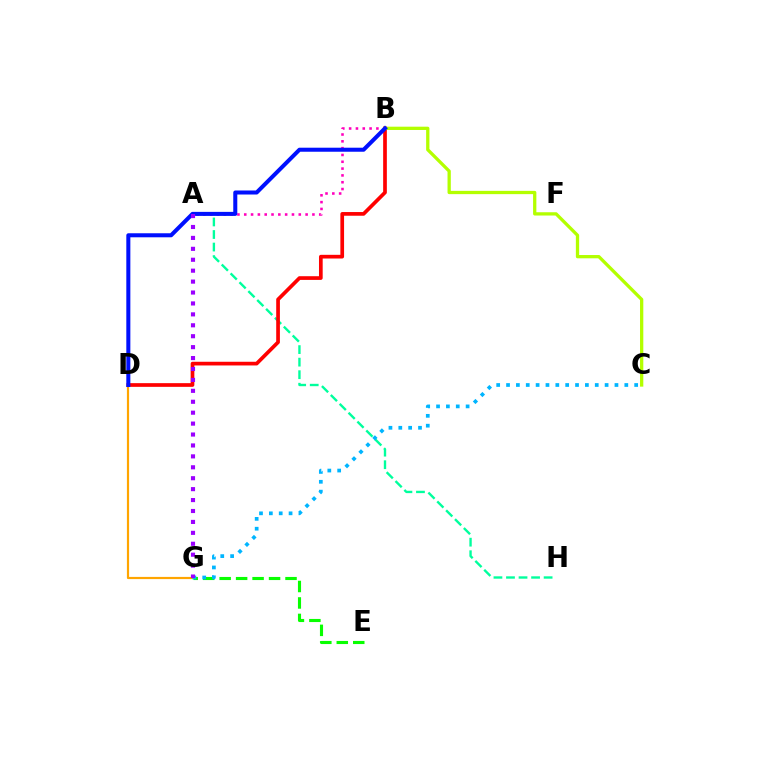{('E', 'G'): [{'color': '#08ff00', 'line_style': 'dashed', 'thickness': 2.24}], ('D', 'G'): [{'color': '#ffa500', 'line_style': 'solid', 'thickness': 1.58}], ('A', 'H'): [{'color': '#00ff9d', 'line_style': 'dashed', 'thickness': 1.7}], ('A', 'B'): [{'color': '#ff00bd', 'line_style': 'dotted', 'thickness': 1.85}], ('B', 'D'): [{'color': '#ff0000', 'line_style': 'solid', 'thickness': 2.66}, {'color': '#0010ff', 'line_style': 'solid', 'thickness': 2.9}], ('B', 'C'): [{'color': '#b3ff00', 'line_style': 'solid', 'thickness': 2.36}], ('C', 'G'): [{'color': '#00b5ff', 'line_style': 'dotted', 'thickness': 2.68}], ('A', 'G'): [{'color': '#9b00ff', 'line_style': 'dotted', 'thickness': 2.97}]}